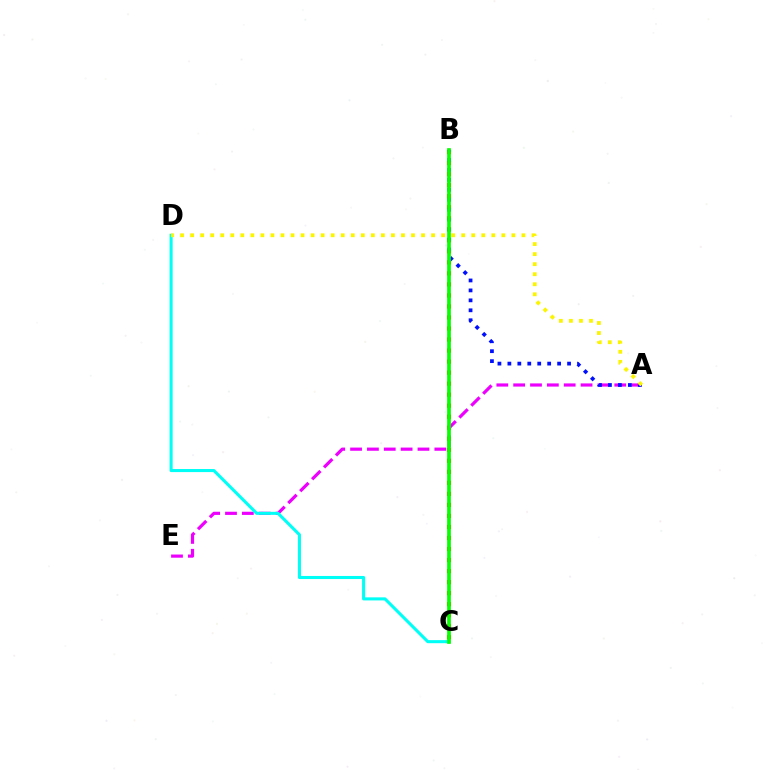{('B', 'C'): [{'color': '#ff0000', 'line_style': 'dotted', 'thickness': 3.0}, {'color': '#08ff00', 'line_style': 'solid', 'thickness': 2.67}], ('A', 'E'): [{'color': '#ee00ff', 'line_style': 'dashed', 'thickness': 2.29}], ('C', 'D'): [{'color': '#00fff6', 'line_style': 'solid', 'thickness': 2.21}], ('A', 'B'): [{'color': '#0010ff', 'line_style': 'dotted', 'thickness': 2.7}], ('A', 'D'): [{'color': '#fcf500', 'line_style': 'dotted', 'thickness': 2.73}]}